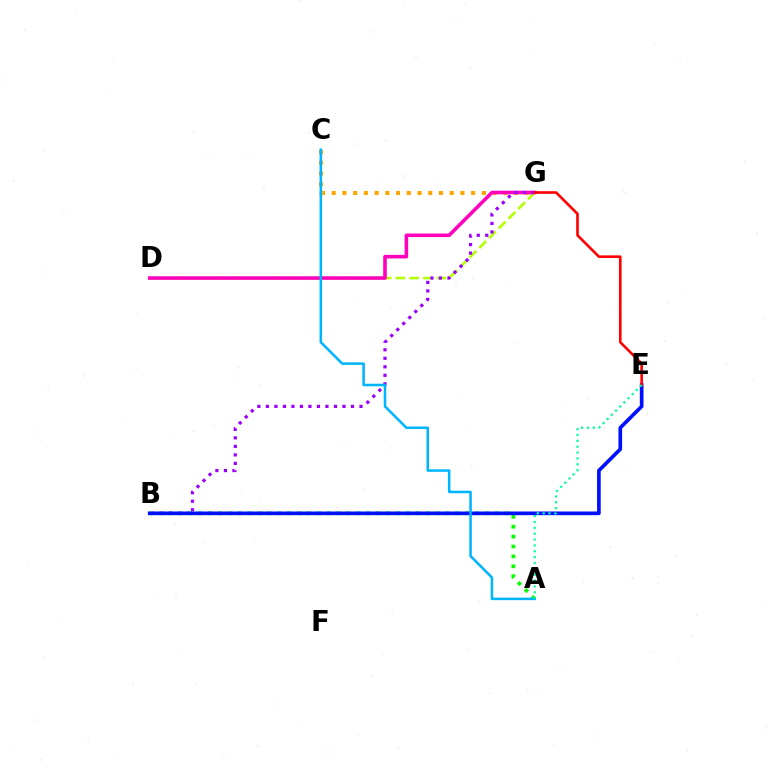{('D', 'G'): [{'color': '#b3ff00', 'line_style': 'dashed', 'thickness': 1.87}, {'color': '#ff00bd', 'line_style': 'solid', 'thickness': 2.58}], ('C', 'G'): [{'color': '#ffa500', 'line_style': 'dotted', 'thickness': 2.92}], ('A', 'B'): [{'color': '#08ff00', 'line_style': 'dotted', 'thickness': 2.69}], ('B', 'G'): [{'color': '#9b00ff', 'line_style': 'dotted', 'thickness': 2.31}], ('B', 'E'): [{'color': '#0010ff', 'line_style': 'solid', 'thickness': 2.65}], ('A', 'C'): [{'color': '#00b5ff', 'line_style': 'solid', 'thickness': 1.83}], ('E', 'G'): [{'color': '#ff0000', 'line_style': 'solid', 'thickness': 1.88}], ('A', 'E'): [{'color': '#00ff9d', 'line_style': 'dotted', 'thickness': 1.59}]}